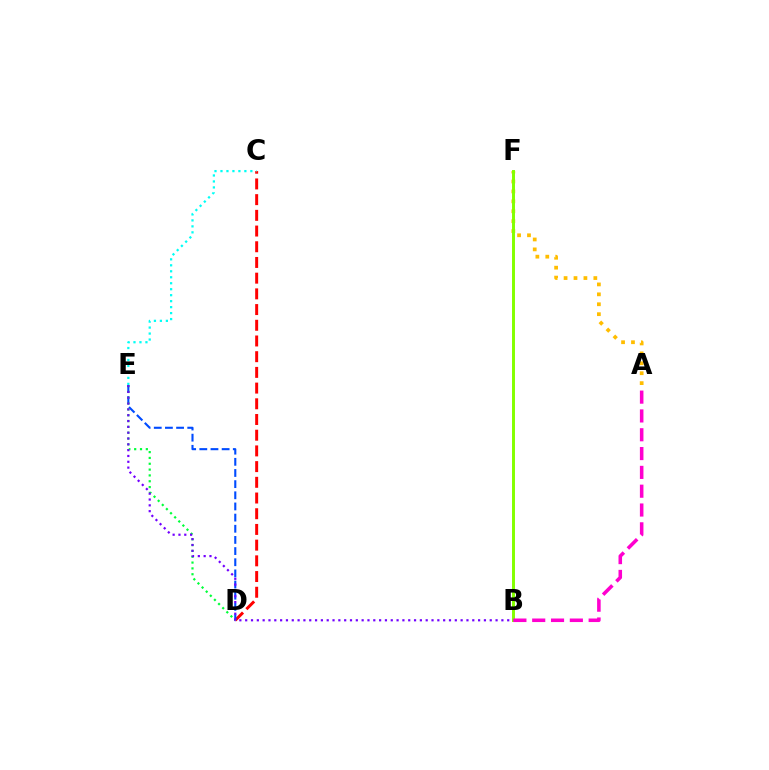{('C', 'D'): [{'color': '#ff0000', 'line_style': 'dashed', 'thickness': 2.13}], ('D', 'E'): [{'color': '#004bff', 'line_style': 'dashed', 'thickness': 1.52}, {'color': '#00ff39', 'line_style': 'dotted', 'thickness': 1.58}], ('A', 'F'): [{'color': '#ffbd00', 'line_style': 'dotted', 'thickness': 2.7}], ('B', 'F'): [{'color': '#84ff00', 'line_style': 'solid', 'thickness': 2.13}], ('B', 'E'): [{'color': '#7200ff', 'line_style': 'dotted', 'thickness': 1.58}], ('A', 'B'): [{'color': '#ff00cf', 'line_style': 'dashed', 'thickness': 2.56}], ('C', 'E'): [{'color': '#00fff6', 'line_style': 'dotted', 'thickness': 1.62}]}